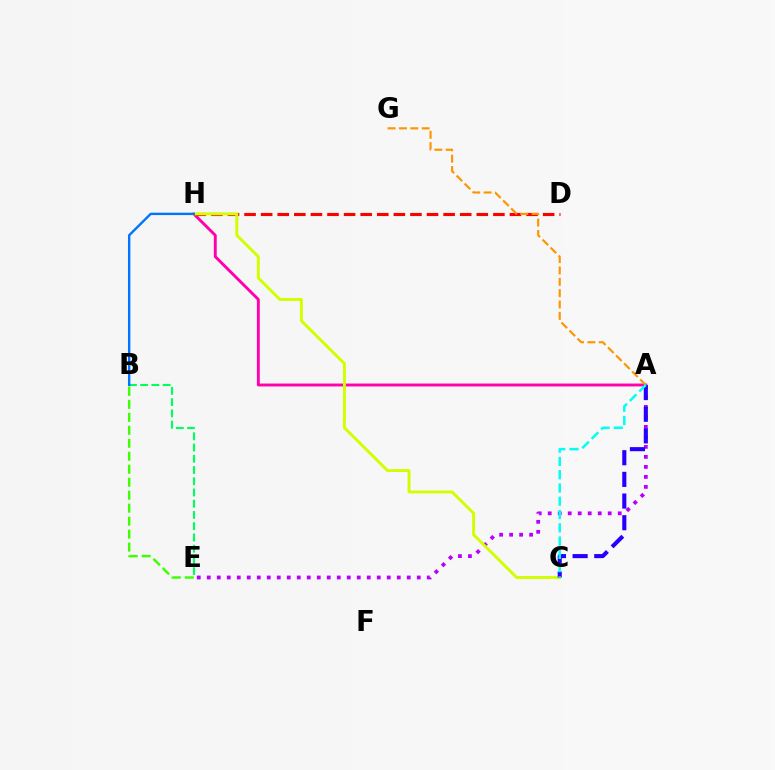{('B', 'E'): [{'color': '#3dff00', 'line_style': 'dashed', 'thickness': 1.76}, {'color': '#00ff5c', 'line_style': 'dashed', 'thickness': 1.53}], ('A', 'E'): [{'color': '#b900ff', 'line_style': 'dotted', 'thickness': 2.72}], ('A', 'H'): [{'color': '#ff00ac', 'line_style': 'solid', 'thickness': 2.09}], ('D', 'H'): [{'color': '#ff0000', 'line_style': 'dashed', 'thickness': 2.25}], ('C', 'H'): [{'color': '#d1ff00', 'line_style': 'solid', 'thickness': 2.11}], ('A', 'C'): [{'color': '#2500ff', 'line_style': 'dashed', 'thickness': 2.94}, {'color': '#00fff6', 'line_style': 'dashed', 'thickness': 1.8}], ('B', 'H'): [{'color': '#0074ff', 'line_style': 'solid', 'thickness': 1.71}], ('A', 'G'): [{'color': '#ff9400', 'line_style': 'dashed', 'thickness': 1.54}]}